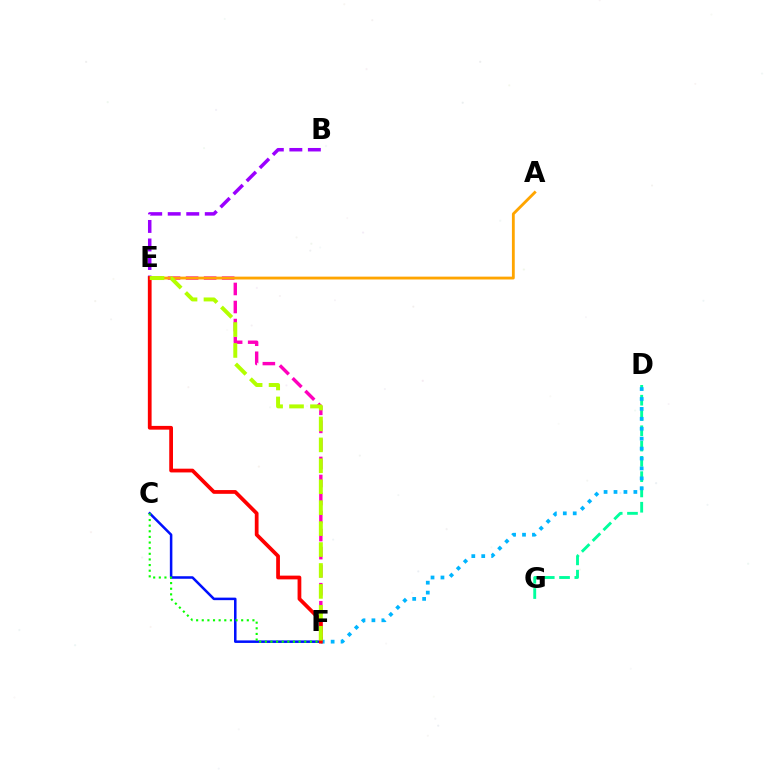{('C', 'F'): [{'color': '#0010ff', 'line_style': 'solid', 'thickness': 1.82}, {'color': '#08ff00', 'line_style': 'dotted', 'thickness': 1.53}], ('B', 'E'): [{'color': '#9b00ff', 'line_style': 'dashed', 'thickness': 2.52}], ('D', 'G'): [{'color': '#00ff9d', 'line_style': 'dashed', 'thickness': 2.08}], ('D', 'F'): [{'color': '#00b5ff', 'line_style': 'dotted', 'thickness': 2.7}], ('E', 'F'): [{'color': '#ff00bd', 'line_style': 'dashed', 'thickness': 2.45}, {'color': '#ff0000', 'line_style': 'solid', 'thickness': 2.7}, {'color': '#b3ff00', 'line_style': 'dashed', 'thickness': 2.84}], ('A', 'E'): [{'color': '#ffa500', 'line_style': 'solid', 'thickness': 2.04}]}